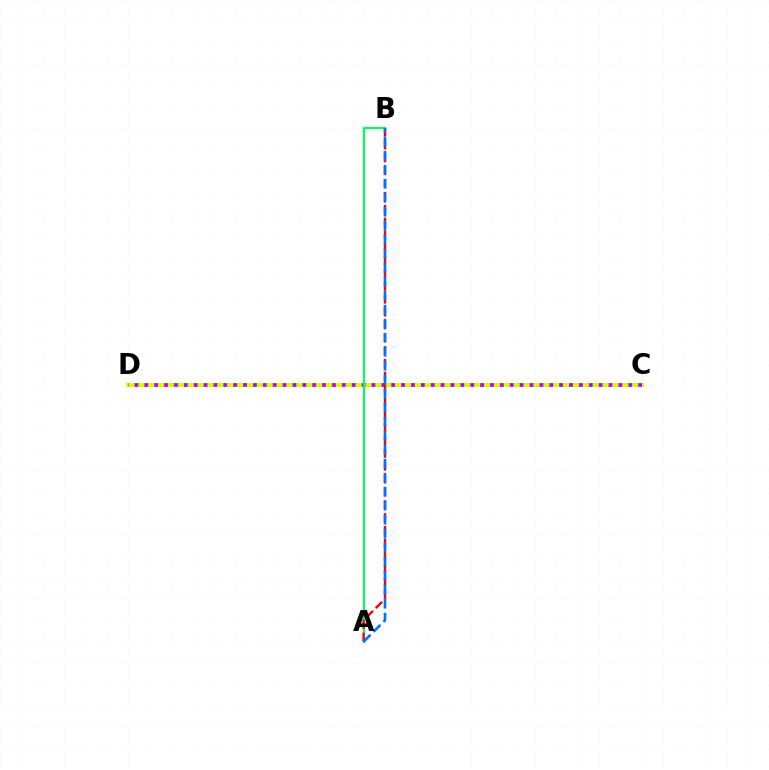{('C', 'D'): [{'color': '#d1ff00', 'line_style': 'solid', 'thickness': 2.87}, {'color': '#b900ff', 'line_style': 'dotted', 'thickness': 2.68}], ('A', 'B'): [{'color': '#00ff5c', 'line_style': 'solid', 'thickness': 1.55}, {'color': '#ff0000', 'line_style': 'dashed', 'thickness': 1.75}, {'color': '#0074ff', 'line_style': 'dashed', 'thickness': 1.9}]}